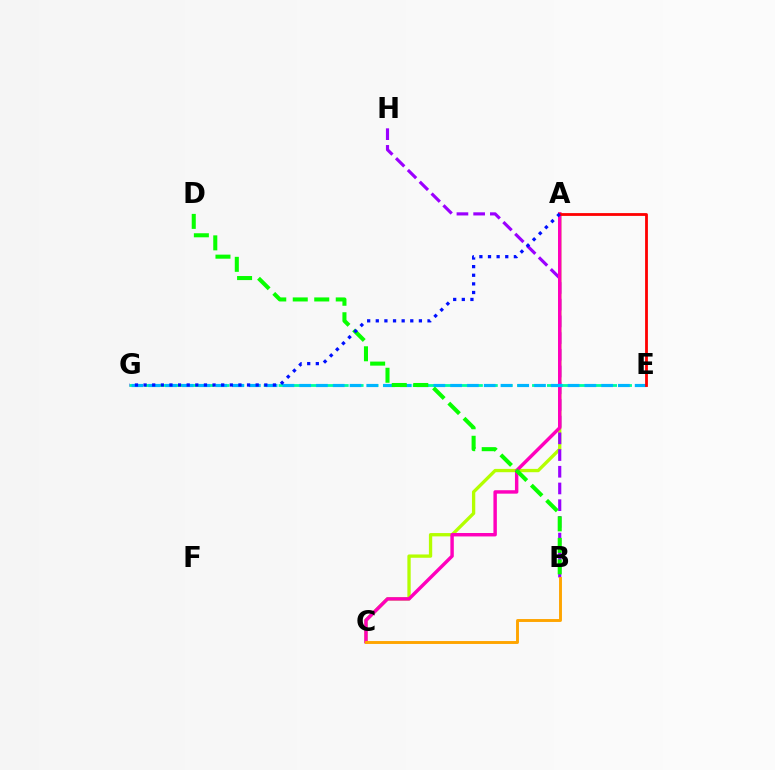{('A', 'C'): [{'color': '#b3ff00', 'line_style': 'solid', 'thickness': 2.38}, {'color': '#ff00bd', 'line_style': 'solid', 'thickness': 2.47}], ('B', 'H'): [{'color': '#9b00ff', 'line_style': 'dashed', 'thickness': 2.27}], ('E', 'G'): [{'color': '#00ff9d', 'line_style': 'dashed', 'thickness': 2.03}, {'color': '#00b5ff', 'line_style': 'dashed', 'thickness': 2.28}], ('B', 'C'): [{'color': '#ffa500', 'line_style': 'solid', 'thickness': 2.09}], ('B', 'D'): [{'color': '#08ff00', 'line_style': 'dashed', 'thickness': 2.92}], ('A', 'E'): [{'color': '#ff0000', 'line_style': 'solid', 'thickness': 2.02}], ('A', 'G'): [{'color': '#0010ff', 'line_style': 'dotted', 'thickness': 2.34}]}